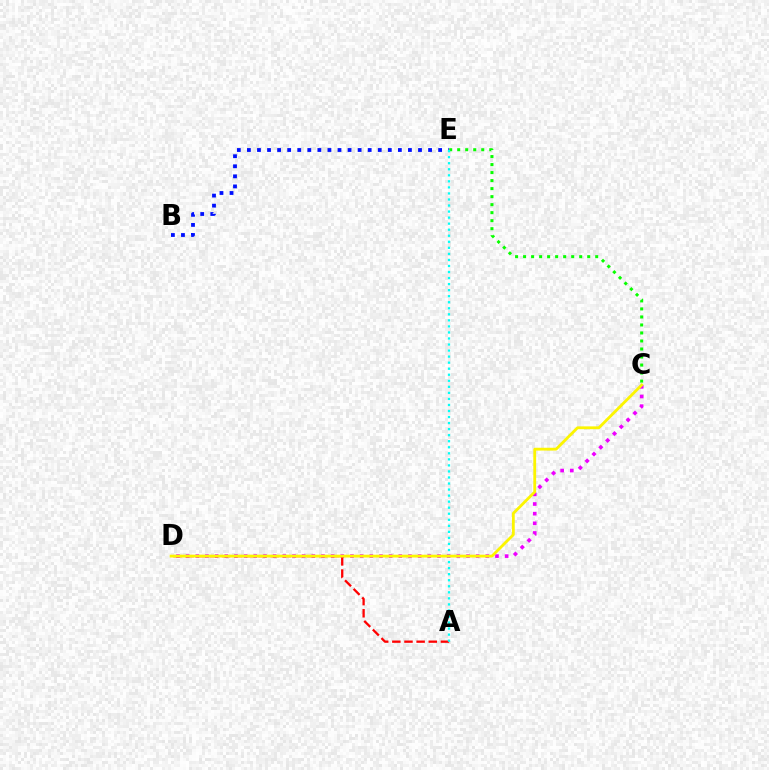{('B', 'E'): [{'color': '#0010ff', 'line_style': 'dotted', 'thickness': 2.73}], ('C', 'D'): [{'color': '#ee00ff', 'line_style': 'dotted', 'thickness': 2.63}, {'color': '#fcf500', 'line_style': 'solid', 'thickness': 2.03}], ('A', 'D'): [{'color': '#ff0000', 'line_style': 'dashed', 'thickness': 1.65}], ('C', 'E'): [{'color': '#08ff00', 'line_style': 'dotted', 'thickness': 2.18}], ('A', 'E'): [{'color': '#00fff6', 'line_style': 'dotted', 'thickness': 1.64}]}